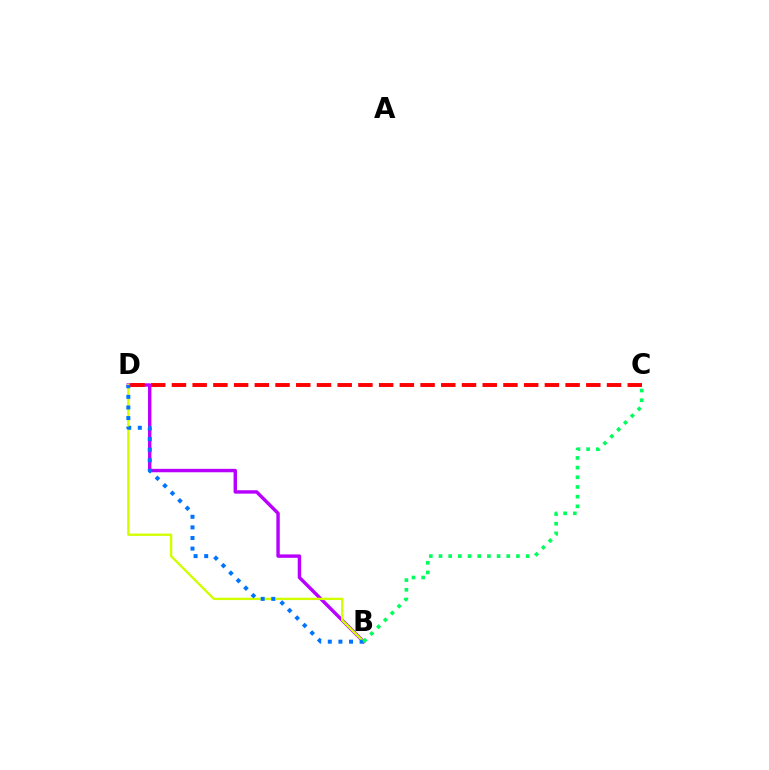{('B', 'D'): [{'color': '#b900ff', 'line_style': 'solid', 'thickness': 2.46}, {'color': '#d1ff00', 'line_style': 'solid', 'thickness': 1.69}, {'color': '#0074ff', 'line_style': 'dotted', 'thickness': 2.88}], ('C', 'D'): [{'color': '#ff0000', 'line_style': 'dashed', 'thickness': 2.81}], ('B', 'C'): [{'color': '#00ff5c', 'line_style': 'dotted', 'thickness': 2.63}]}